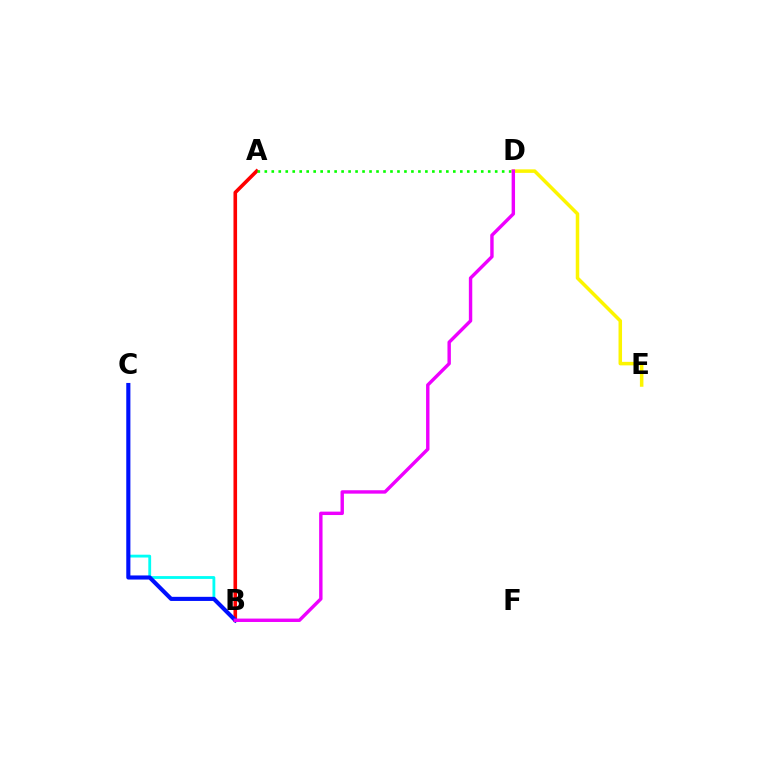{('B', 'C'): [{'color': '#00fff6', 'line_style': 'solid', 'thickness': 2.03}, {'color': '#0010ff', 'line_style': 'solid', 'thickness': 2.96}], ('A', 'B'): [{'color': '#ff0000', 'line_style': 'solid', 'thickness': 2.6}], ('A', 'D'): [{'color': '#08ff00', 'line_style': 'dotted', 'thickness': 1.9}], ('D', 'E'): [{'color': '#fcf500', 'line_style': 'solid', 'thickness': 2.53}], ('B', 'D'): [{'color': '#ee00ff', 'line_style': 'solid', 'thickness': 2.45}]}